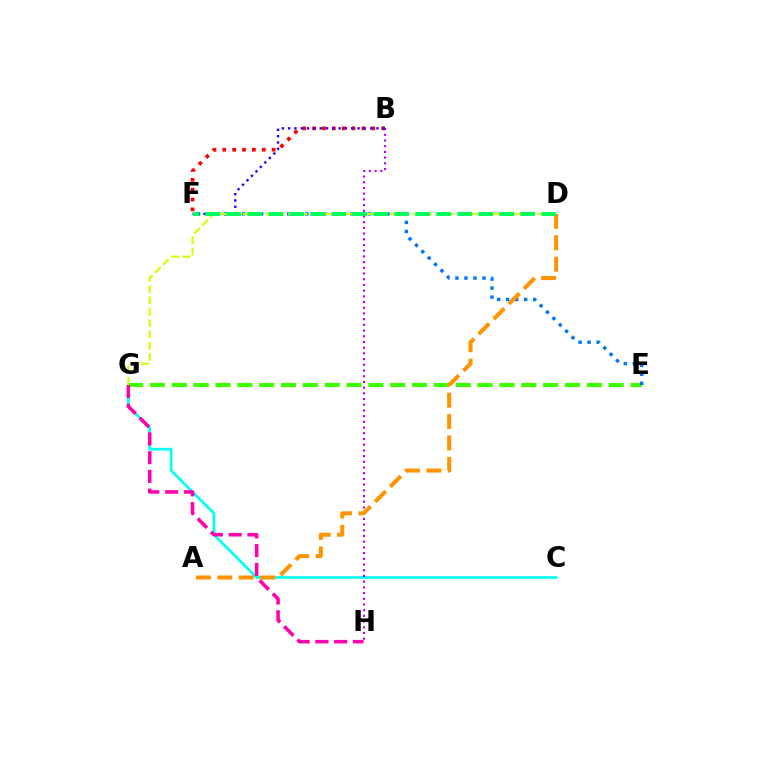{('B', 'F'): [{'color': '#ff0000', 'line_style': 'dotted', 'thickness': 2.68}, {'color': '#2500ff', 'line_style': 'dotted', 'thickness': 1.71}], ('C', 'G'): [{'color': '#00fff6', 'line_style': 'solid', 'thickness': 1.95}], ('B', 'H'): [{'color': '#b900ff', 'line_style': 'dotted', 'thickness': 1.55}], ('E', 'G'): [{'color': '#3dff00', 'line_style': 'dashed', 'thickness': 2.97}], ('E', 'F'): [{'color': '#0074ff', 'line_style': 'dotted', 'thickness': 2.45}], ('D', 'G'): [{'color': '#d1ff00', 'line_style': 'dashed', 'thickness': 1.54}], ('A', 'D'): [{'color': '#ff9400', 'line_style': 'dashed', 'thickness': 2.91}], ('D', 'F'): [{'color': '#00ff5c', 'line_style': 'dashed', 'thickness': 2.85}], ('G', 'H'): [{'color': '#ff00ac', 'line_style': 'dashed', 'thickness': 2.55}]}